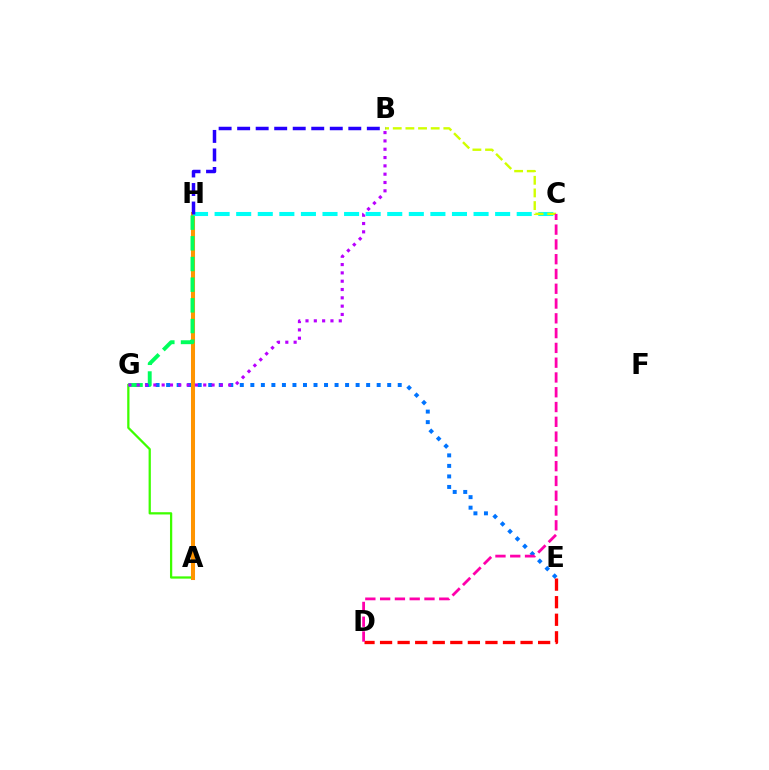{('A', 'G'): [{'color': '#3dff00', 'line_style': 'solid', 'thickness': 1.63}], ('E', 'G'): [{'color': '#0074ff', 'line_style': 'dotted', 'thickness': 2.86}], ('A', 'H'): [{'color': '#ff9400', 'line_style': 'solid', 'thickness': 2.92}], ('C', 'H'): [{'color': '#00fff6', 'line_style': 'dashed', 'thickness': 2.93}], ('D', 'E'): [{'color': '#ff0000', 'line_style': 'dashed', 'thickness': 2.39}], ('B', 'C'): [{'color': '#d1ff00', 'line_style': 'dashed', 'thickness': 1.72}], ('C', 'D'): [{'color': '#ff00ac', 'line_style': 'dashed', 'thickness': 2.01}], ('B', 'H'): [{'color': '#2500ff', 'line_style': 'dashed', 'thickness': 2.52}], ('G', 'H'): [{'color': '#00ff5c', 'line_style': 'dashed', 'thickness': 2.81}], ('B', 'G'): [{'color': '#b900ff', 'line_style': 'dotted', 'thickness': 2.26}]}